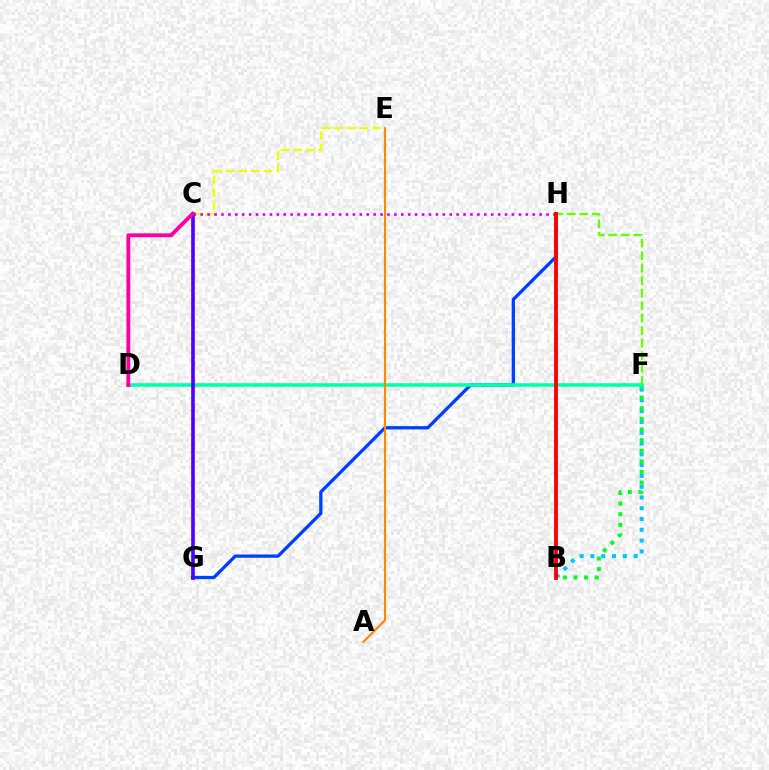{('F', 'H'): [{'color': '#66ff00', 'line_style': 'dashed', 'thickness': 1.7}], ('G', 'H'): [{'color': '#003fff', 'line_style': 'solid', 'thickness': 2.37}], ('C', 'E'): [{'color': '#eeff00', 'line_style': 'dashed', 'thickness': 1.72}], ('B', 'F'): [{'color': '#00c7ff', 'line_style': 'dotted', 'thickness': 2.93}, {'color': '#00ff27', 'line_style': 'dotted', 'thickness': 2.88}], ('C', 'H'): [{'color': '#d600ff', 'line_style': 'dotted', 'thickness': 1.88}], ('D', 'F'): [{'color': '#00ffaf', 'line_style': 'solid', 'thickness': 2.56}], ('B', 'H'): [{'color': '#ff0000', 'line_style': 'solid', 'thickness': 2.77}], ('C', 'G'): [{'color': '#4f00ff', 'line_style': 'solid', 'thickness': 2.62}], ('C', 'D'): [{'color': '#ff00a0', 'line_style': 'solid', 'thickness': 2.78}], ('A', 'E'): [{'color': '#ff8800', 'line_style': 'solid', 'thickness': 1.57}]}